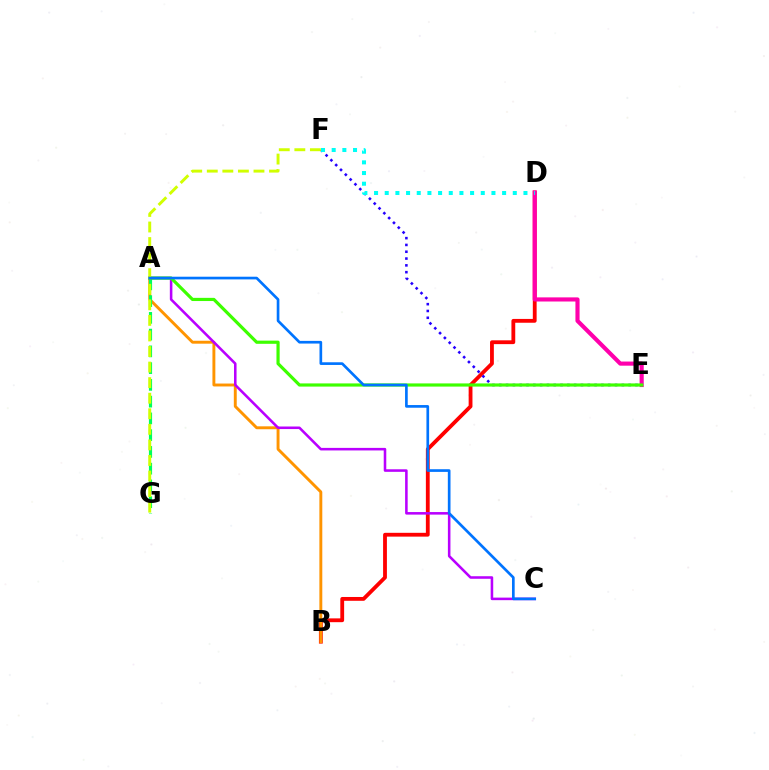{('B', 'D'): [{'color': '#ff0000', 'line_style': 'solid', 'thickness': 2.75}], ('A', 'B'): [{'color': '#ff9400', 'line_style': 'solid', 'thickness': 2.1}], ('A', 'G'): [{'color': '#00ff5c', 'line_style': 'dashed', 'thickness': 2.28}], ('E', 'F'): [{'color': '#2500ff', 'line_style': 'dotted', 'thickness': 1.85}], ('D', 'E'): [{'color': '#ff00ac', 'line_style': 'solid', 'thickness': 2.97}], ('A', 'C'): [{'color': '#b900ff', 'line_style': 'solid', 'thickness': 1.84}, {'color': '#0074ff', 'line_style': 'solid', 'thickness': 1.93}], ('A', 'E'): [{'color': '#3dff00', 'line_style': 'solid', 'thickness': 2.29}], ('F', 'G'): [{'color': '#d1ff00', 'line_style': 'dashed', 'thickness': 2.11}], ('D', 'F'): [{'color': '#00fff6', 'line_style': 'dotted', 'thickness': 2.9}]}